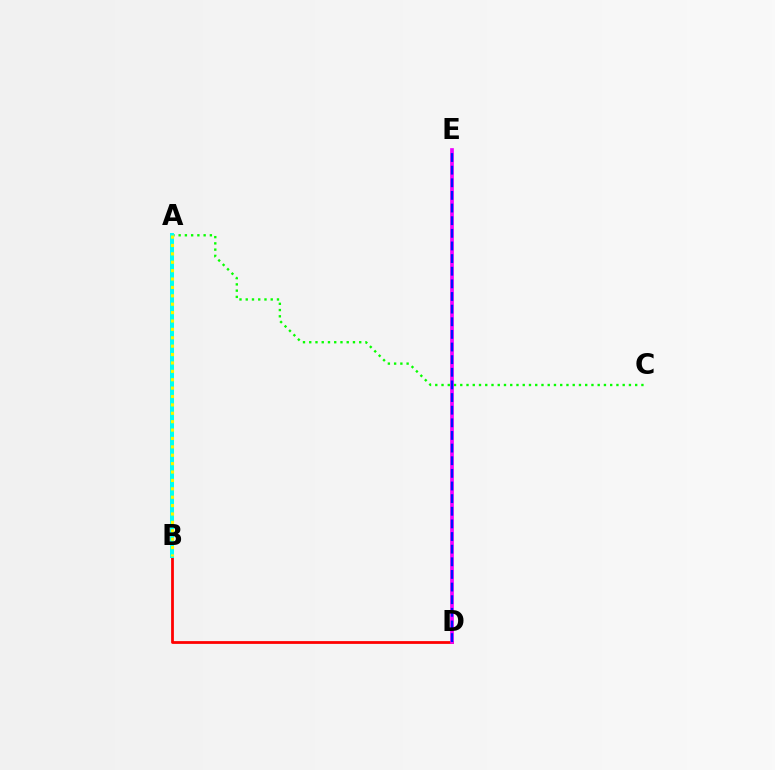{('A', 'C'): [{'color': '#08ff00', 'line_style': 'dotted', 'thickness': 1.7}], ('B', 'D'): [{'color': '#ff0000', 'line_style': 'solid', 'thickness': 2.0}], ('A', 'B'): [{'color': '#00fff6', 'line_style': 'solid', 'thickness': 2.89}, {'color': '#fcf500', 'line_style': 'dotted', 'thickness': 2.28}], ('D', 'E'): [{'color': '#ee00ff', 'line_style': 'solid', 'thickness': 2.66}, {'color': '#0010ff', 'line_style': 'dashed', 'thickness': 1.72}]}